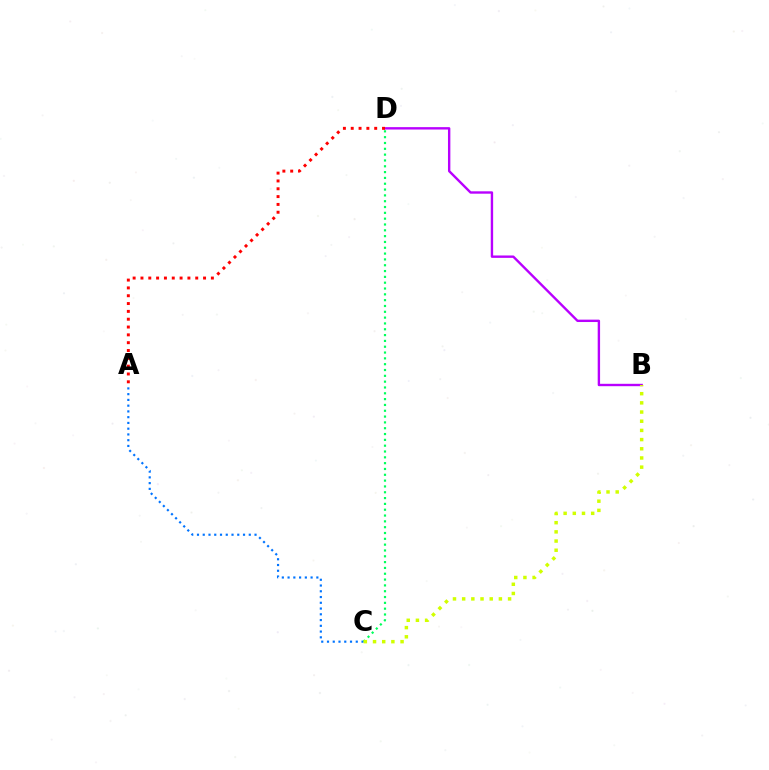{('A', 'C'): [{'color': '#0074ff', 'line_style': 'dotted', 'thickness': 1.56}], ('C', 'D'): [{'color': '#00ff5c', 'line_style': 'dotted', 'thickness': 1.58}], ('B', 'D'): [{'color': '#b900ff', 'line_style': 'solid', 'thickness': 1.72}], ('B', 'C'): [{'color': '#d1ff00', 'line_style': 'dotted', 'thickness': 2.5}], ('A', 'D'): [{'color': '#ff0000', 'line_style': 'dotted', 'thickness': 2.13}]}